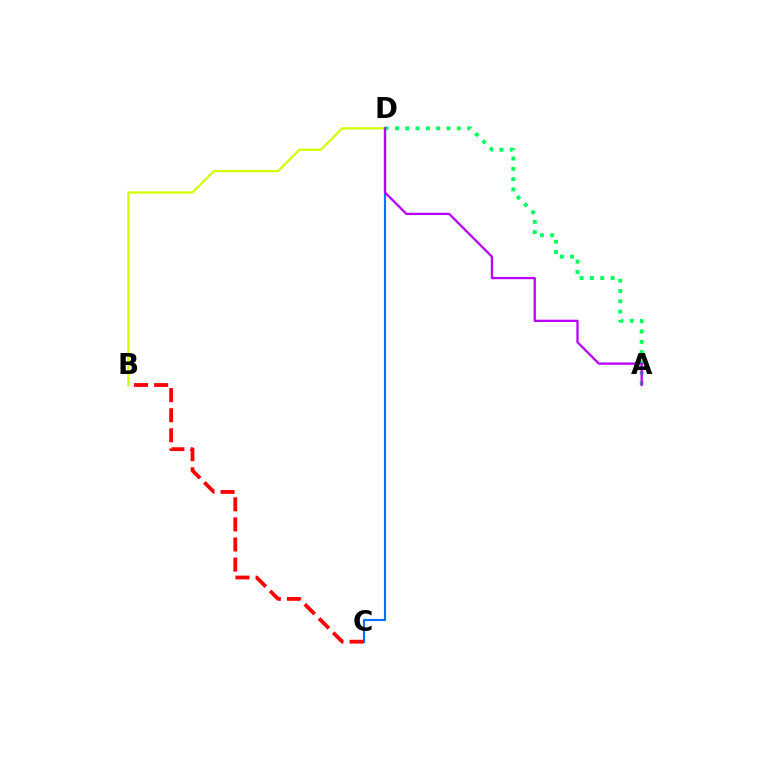{('C', 'D'): [{'color': '#0074ff', 'line_style': 'solid', 'thickness': 1.56}], ('B', 'D'): [{'color': '#d1ff00', 'line_style': 'solid', 'thickness': 1.63}], ('A', 'D'): [{'color': '#00ff5c', 'line_style': 'dotted', 'thickness': 2.8}, {'color': '#b900ff', 'line_style': 'solid', 'thickness': 1.64}], ('B', 'C'): [{'color': '#ff0000', 'line_style': 'dashed', 'thickness': 2.73}]}